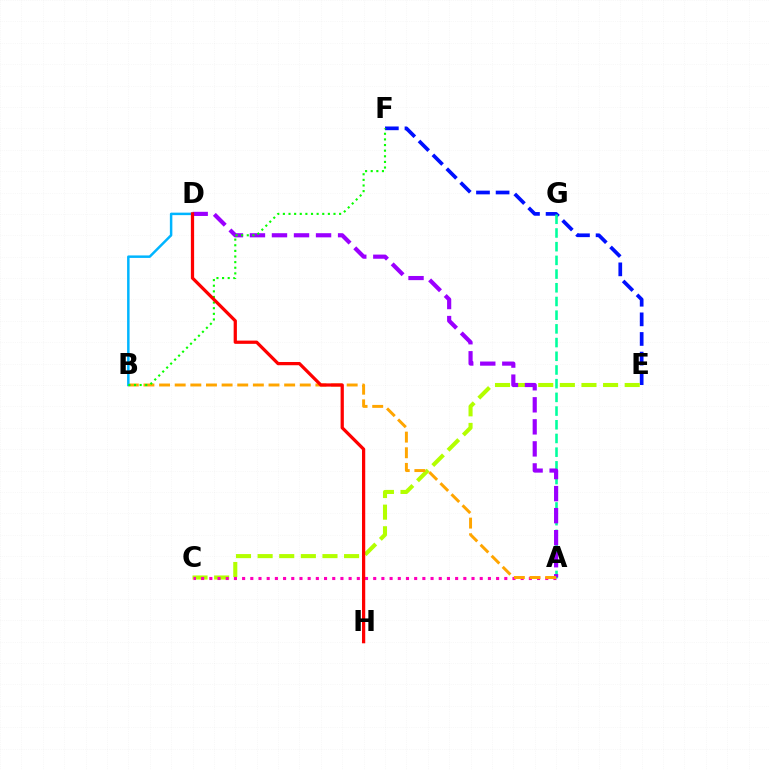{('E', 'F'): [{'color': '#0010ff', 'line_style': 'dashed', 'thickness': 2.67}], ('C', 'E'): [{'color': '#b3ff00', 'line_style': 'dashed', 'thickness': 2.94}], ('A', 'C'): [{'color': '#ff00bd', 'line_style': 'dotted', 'thickness': 2.23}], ('A', 'G'): [{'color': '#00ff9d', 'line_style': 'dashed', 'thickness': 1.86}], ('A', 'D'): [{'color': '#9b00ff', 'line_style': 'dashed', 'thickness': 2.99}], ('A', 'B'): [{'color': '#ffa500', 'line_style': 'dashed', 'thickness': 2.12}], ('B', 'D'): [{'color': '#00b5ff', 'line_style': 'solid', 'thickness': 1.79}], ('B', 'F'): [{'color': '#08ff00', 'line_style': 'dotted', 'thickness': 1.53}], ('D', 'H'): [{'color': '#ff0000', 'line_style': 'solid', 'thickness': 2.33}]}